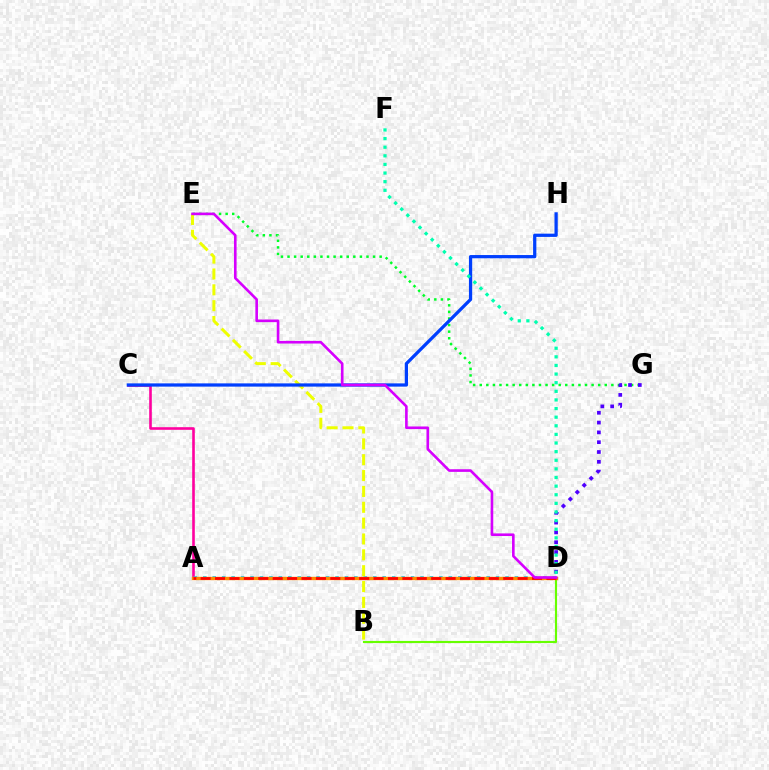{('A', 'C'): [{'color': '#ff00a0', 'line_style': 'solid', 'thickness': 1.88}], ('E', 'G'): [{'color': '#00ff27', 'line_style': 'dotted', 'thickness': 1.79}], ('D', 'G'): [{'color': '#4f00ff', 'line_style': 'dotted', 'thickness': 2.67}], ('A', 'D'): [{'color': '#00c7ff', 'line_style': 'dotted', 'thickness': 2.57}, {'color': '#ff8800', 'line_style': 'solid', 'thickness': 2.42}, {'color': '#ff0000', 'line_style': 'dashed', 'thickness': 1.96}], ('B', 'D'): [{'color': '#66ff00', 'line_style': 'solid', 'thickness': 1.54}], ('B', 'E'): [{'color': '#eeff00', 'line_style': 'dashed', 'thickness': 2.15}], ('C', 'H'): [{'color': '#003fff', 'line_style': 'solid', 'thickness': 2.34}], ('D', 'F'): [{'color': '#00ffaf', 'line_style': 'dotted', 'thickness': 2.34}], ('D', 'E'): [{'color': '#d600ff', 'line_style': 'solid', 'thickness': 1.89}]}